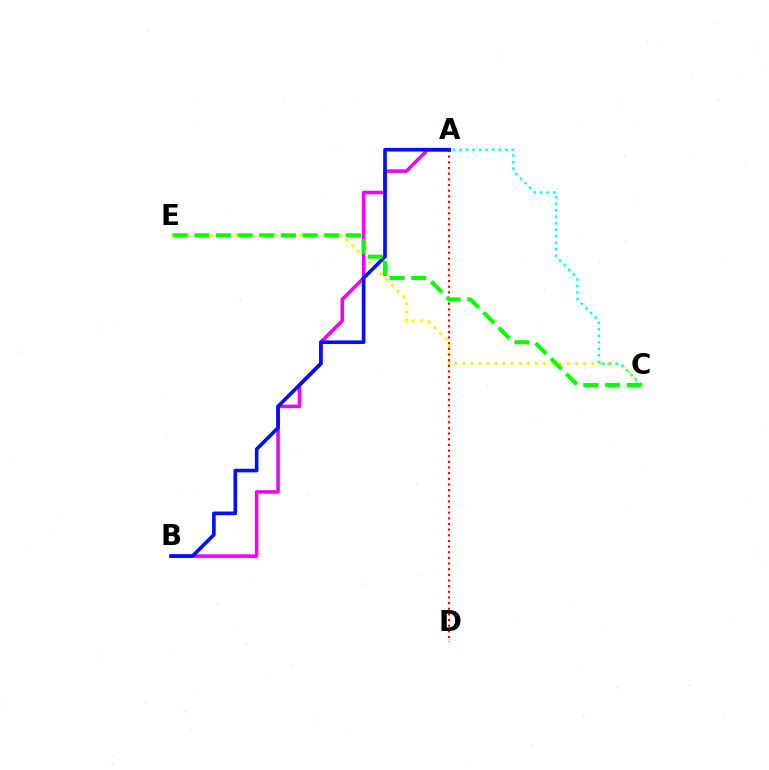{('C', 'E'): [{'color': '#fcf500', 'line_style': 'dotted', 'thickness': 2.19}, {'color': '#08ff00', 'line_style': 'dashed', 'thickness': 2.94}], ('A', 'B'): [{'color': '#ee00ff', 'line_style': 'solid', 'thickness': 2.54}, {'color': '#0010ff', 'line_style': 'solid', 'thickness': 2.61}], ('A', 'D'): [{'color': '#ff0000', 'line_style': 'dotted', 'thickness': 1.54}], ('A', 'C'): [{'color': '#00fff6', 'line_style': 'dotted', 'thickness': 1.77}]}